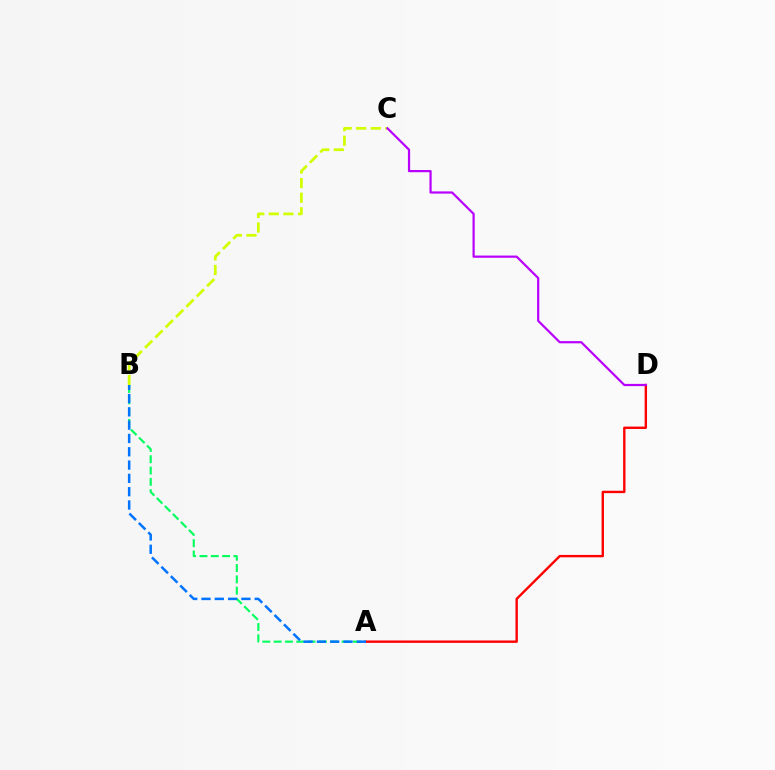{('A', 'B'): [{'color': '#00ff5c', 'line_style': 'dashed', 'thickness': 1.54}, {'color': '#0074ff', 'line_style': 'dashed', 'thickness': 1.81}], ('A', 'D'): [{'color': '#ff0000', 'line_style': 'solid', 'thickness': 1.72}], ('B', 'C'): [{'color': '#d1ff00', 'line_style': 'dashed', 'thickness': 1.98}], ('C', 'D'): [{'color': '#b900ff', 'line_style': 'solid', 'thickness': 1.59}]}